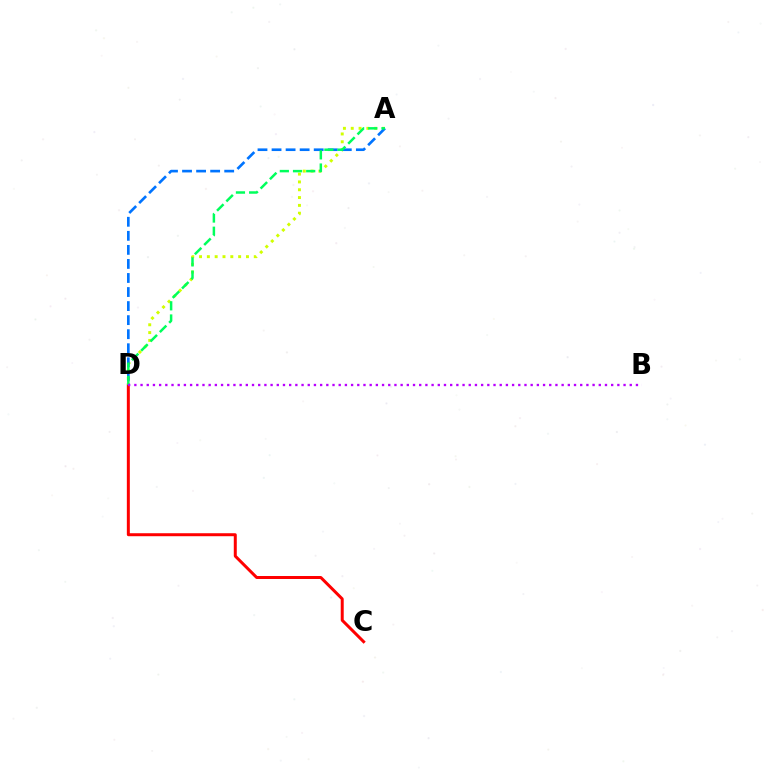{('A', 'D'): [{'color': '#d1ff00', 'line_style': 'dotted', 'thickness': 2.13}, {'color': '#0074ff', 'line_style': 'dashed', 'thickness': 1.91}, {'color': '#00ff5c', 'line_style': 'dashed', 'thickness': 1.79}], ('C', 'D'): [{'color': '#ff0000', 'line_style': 'solid', 'thickness': 2.15}], ('B', 'D'): [{'color': '#b900ff', 'line_style': 'dotted', 'thickness': 1.68}]}